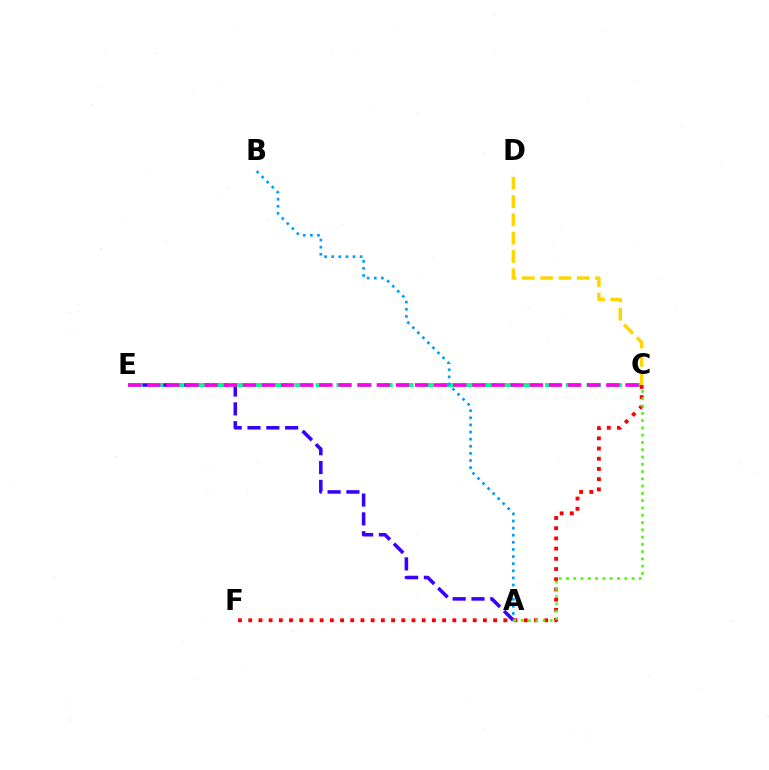{('A', 'E'): [{'color': '#3700ff', 'line_style': 'dashed', 'thickness': 2.56}], ('C', 'E'): [{'color': '#00ff86', 'line_style': 'dashed', 'thickness': 2.83}, {'color': '#ff00ed', 'line_style': 'dashed', 'thickness': 2.6}], ('A', 'B'): [{'color': '#009eff', 'line_style': 'dotted', 'thickness': 1.93}], ('C', 'F'): [{'color': '#ff0000', 'line_style': 'dotted', 'thickness': 2.77}], ('A', 'C'): [{'color': '#4fff00', 'line_style': 'dotted', 'thickness': 1.98}], ('C', 'D'): [{'color': '#ffd500', 'line_style': 'dashed', 'thickness': 2.49}]}